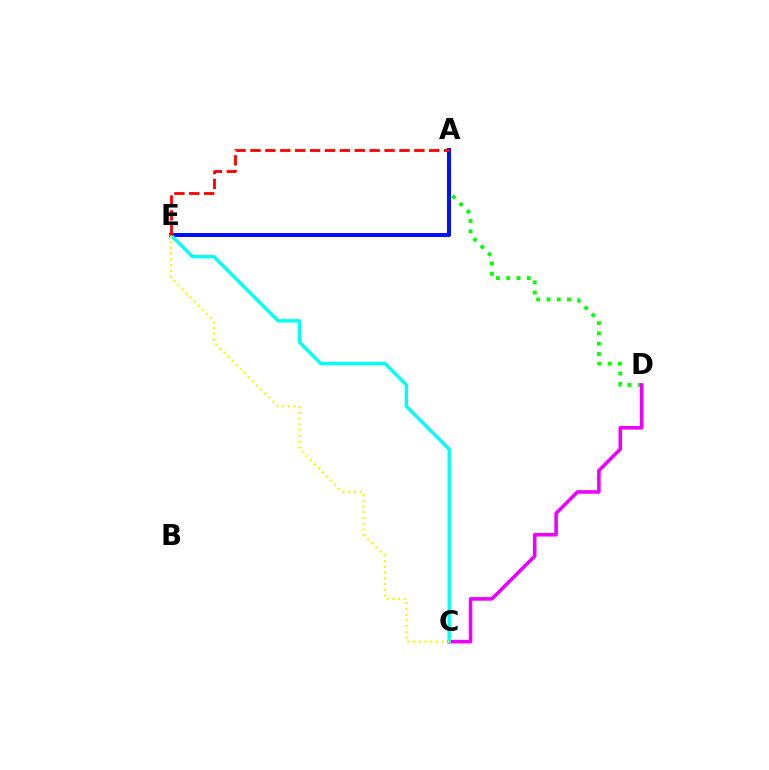{('A', 'D'): [{'color': '#08ff00', 'line_style': 'dotted', 'thickness': 2.79}], ('C', 'D'): [{'color': '#ee00ff', 'line_style': 'solid', 'thickness': 2.58}], ('A', 'E'): [{'color': '#0010ff', 'line_style': 'solid', 'thickness': 2.88}, {'color': '#ff0000', 'line_style': 'dashed', 'thickness': 2.02}], ('C', 'E'): [{'color': '#00fff6', 'line_style': 'solid', 'thickness': 2.43}, {'color': '#fcf500', 'line_style': 'dotted', 'thickness': 1.57}]}